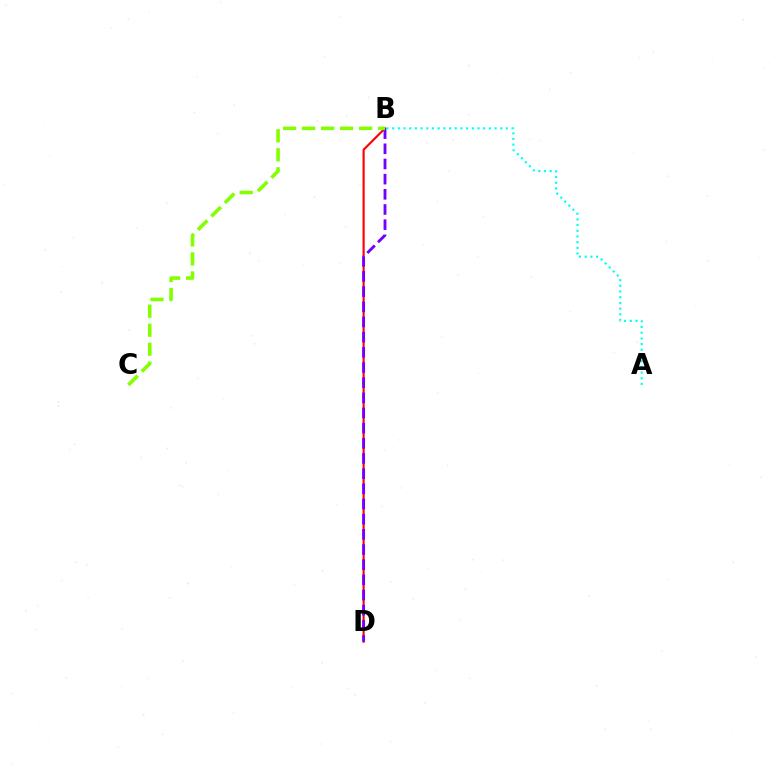{('B', 'D'): [{'color': '#ff0000', 'line_style': 'solid', 'thickness': 1.54}, {'color': '#7200ff', 'line_style': 'dashed', 'thickness': 2.06}], ('B', 'C'): [{'color': '#84ff00', 'line_style': 'dashed', 'thickness': 2.58}], ('A', 'B'): [{'color': '#00fff6', 'line_style': 'dotted', 'thickness': 1.55}]}